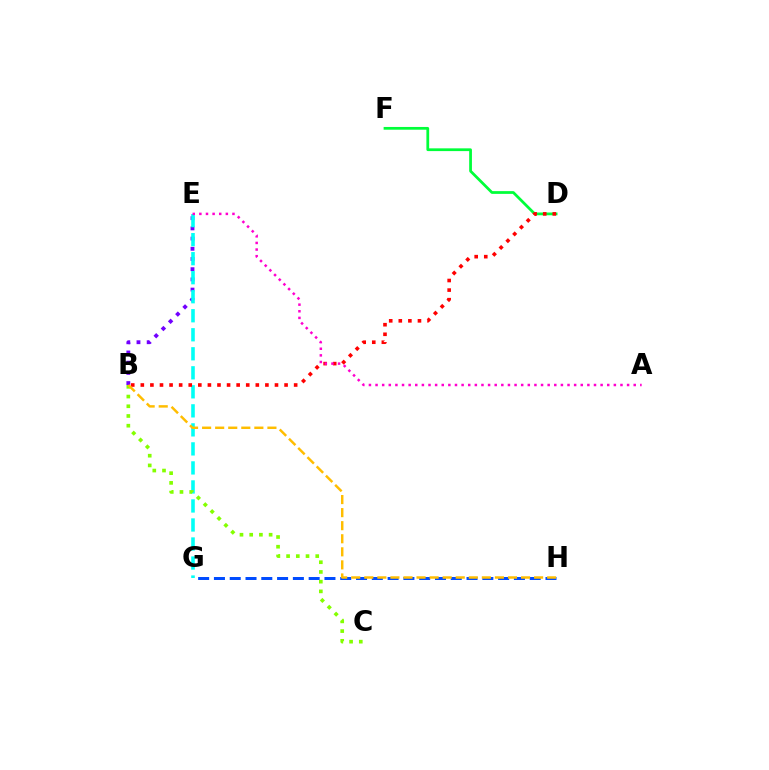{('B', 'E'): [{'color': '#7200ff', 'line_style': 'dotted', 'thickness': 2.77}], ('E', 'G'): [{'color': '#00fff6', 'line_style': 'dashed', 'thickness': 2.58}], ('D', 'F'): [{'color': '#00ff39', 'line_style': 'solid', 'thickness': 1.98}], ('B', 'D'): [{'color': '#ff0000', 'line_style': 'dotted', 'thickness': 2.6}], ('G', 'H'): [{'color': '#004bff', 'line_style': 'dashed', 'thickness': 2.14}], ('A', 'E'): [{'color': '#ff00cf', 'line_style': 'dotted', 'thickness': 1.8}], ('B', 'C'): [{'color': '#84ff00', 'line_style': 'dotted', 'thickness': 2.64}], ('B', 'H'): [{'color': '#ffbd00', 'line_style': 'dashed', 'thickness': 1.77}]}